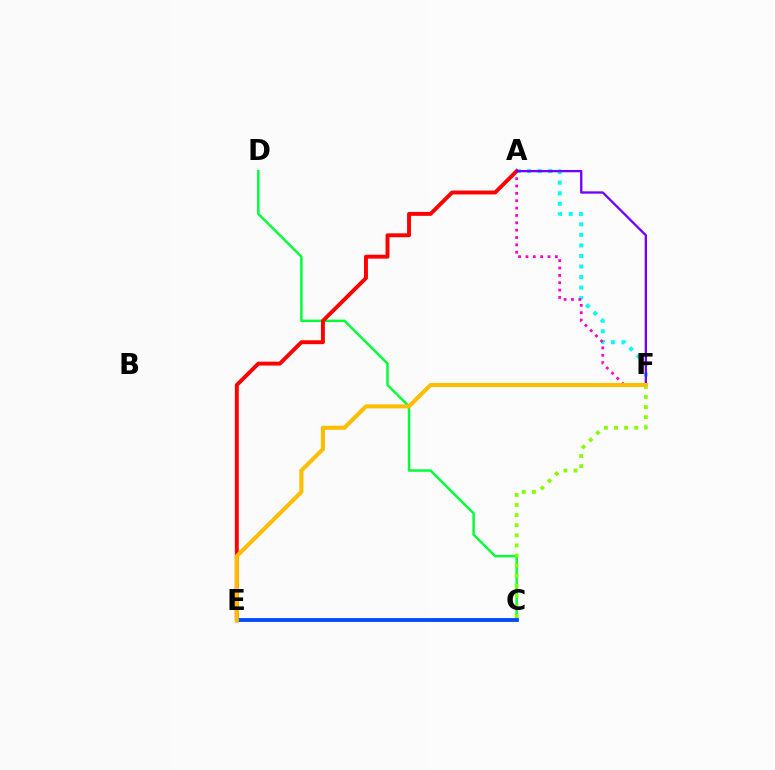{('A', 'F'): [{'color': '#00fff6', 'line_style': 'dotted', 'thickness': 2.86}, {'color': '#ff00cf', 'line_style': 'dotted', 'thickness': 2.0}, {'color': '#7200ff', 'line_style': 'solid', 'thickness': 1.66}], ('C', 'D'): [{'color': '#00ff39', 'line_style': 'solid', 'thickness': 1.77}], ('A', 'E'): [{'color': '#ff0000', 'line_style': 'solid', 'thickness': 2.81}], ('C', 'E'): [{'color': '#004bff', 'line_style': 'solid', 'thickness': 2.75}], ('C', 'F'): [{'color': '#84ff00', 'line_style': 'dotted', 'thickness': 2.74}], ('E', 'F'): [{'color': '#ffbd00', 'line_style': 'solid', 'thickness': 2.92}]}